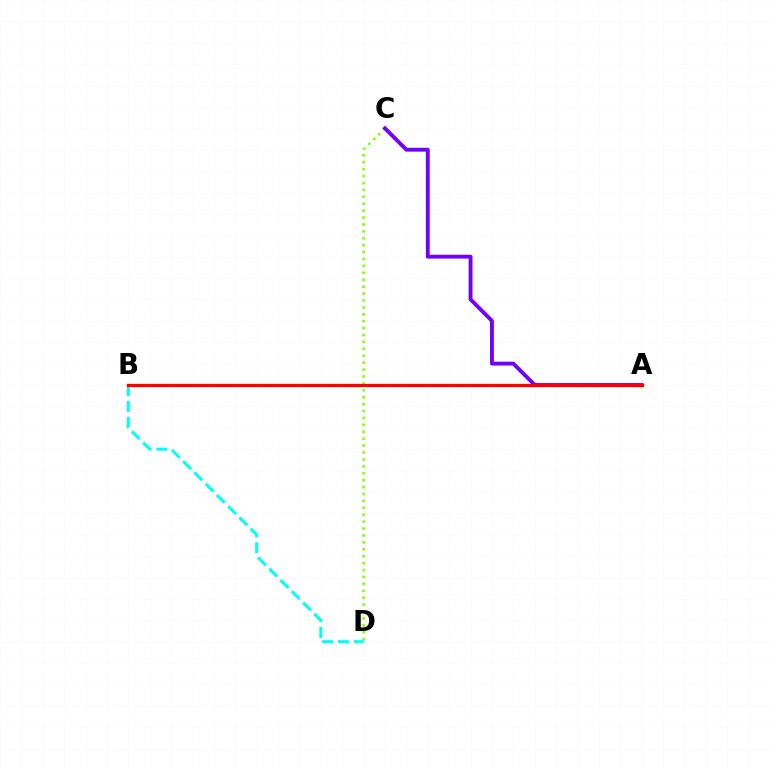{('B', 'D'): [{'color': '#00fff6', 'line_style': 'dashed', 'thickness': 2.16}], ('C', 'D'): [{'color': '#84ff00', 'line_style': 'dotted', 'thickness': 1.88}], ('A', 'C'): [{'color': '#7200ff', 'line_style': 'solid', 'thickness': 2.78}], ('A', 'B'): [{'color': '#ff0000', 'line_style': 'solid', 'thickness': 2.35}]}